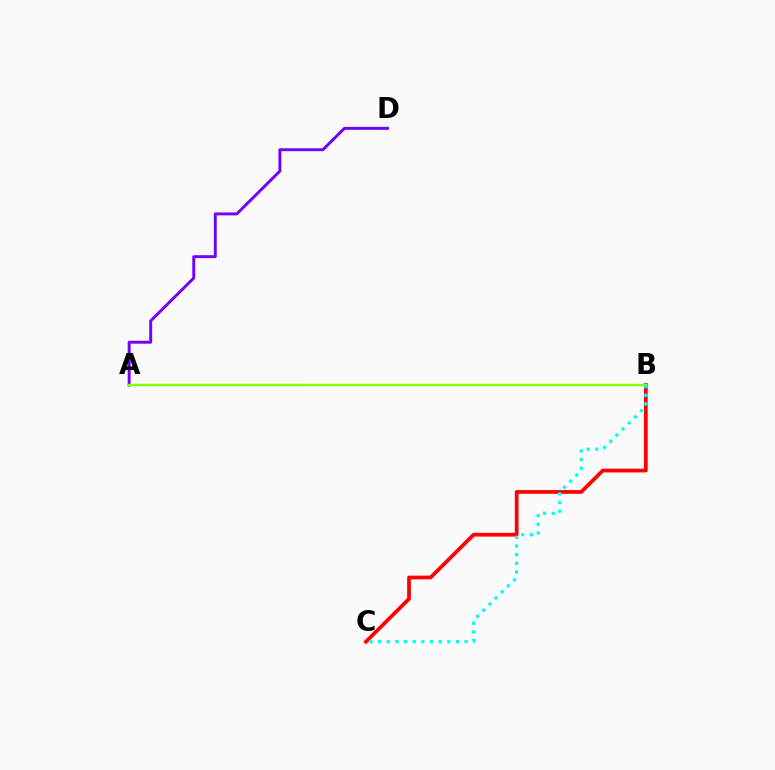{('A', 'D'): [{'color': '#7200ff', 'line_style': 'solid', 'thickness': 2.12}], ('B', 'C'): [{'color': '#ff0000', 'line_style': 'solid', 'thickness': 2.7}, {'color': '#00fff6', 'line_style': 'dotted', 'thickness': 2.35}], ('A', 'B'): [{'color': '#84ff00', 'line_style': 'solid', 'thickness': 1.73}]}